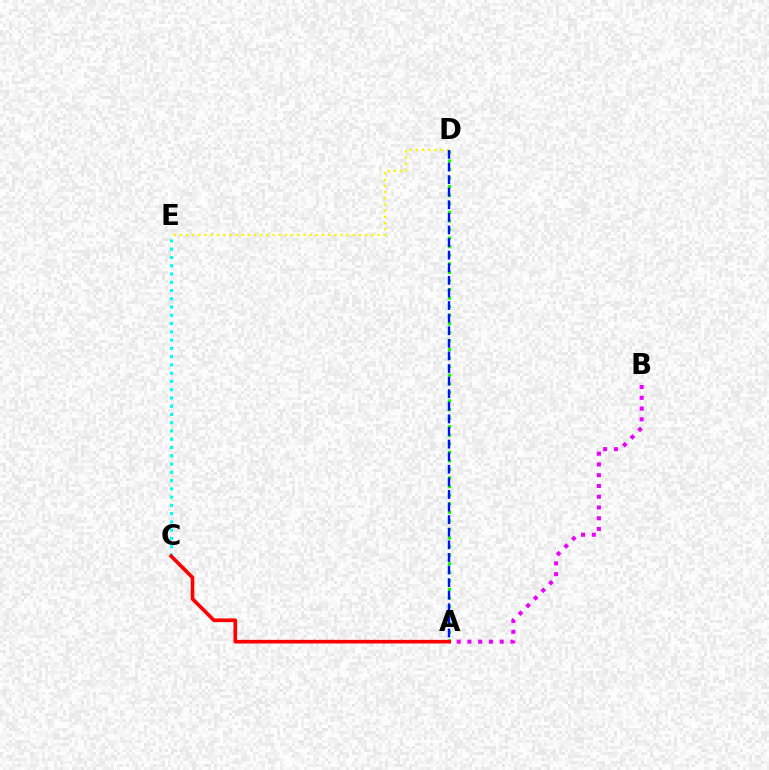{('D', 'E'): [{'color': '#fcf500', 'line_style': 'dotted', 'thickness': 1.68}], ('A', 'B'): [{'color': '#ee00ff', 'line_style': 'dotted', 'thickness': 2.92}], ('A', 'D'): [{'color': '#08ff00', 'line_style': 'dotted', 'thickness': 2.33}, {'color': '#0010ff', 'line_style': 'dashed', 'thickness': 1.71}], ('C', 'E'): [{'color': '#00fff6', 'line_style': 'dotted', 'thickness': 2.25}], ('A', 'C'): [{'color': '#ff0000', 'line_style': 'solid', 'thickness': 2.61}]}